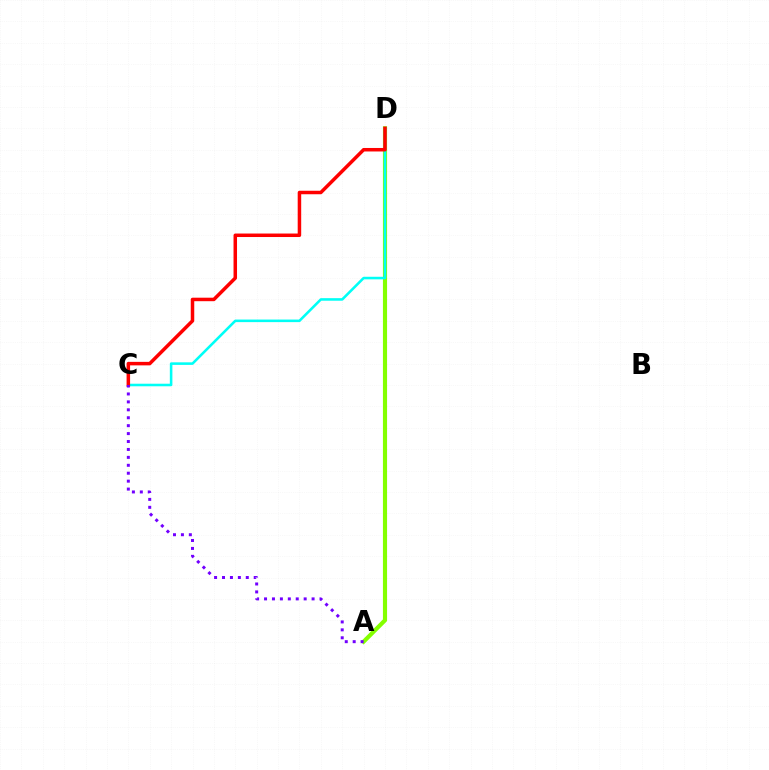{('A', 'D'): [{'color': '#84ff00', 'line_style': 'solid', 'thickness': 2.98}], ('C', 'D'): [{'color': '#00fff6', 'line_style': 'solid', 'thickness': 1.85}, {'color': '#ff0000', 'line_style': 'solid', 'thickness': 2.52}], ('A', 'C'): [{'color': '#7200ff', 'line_style': 'dotted', 'thickness': 2.15}]}